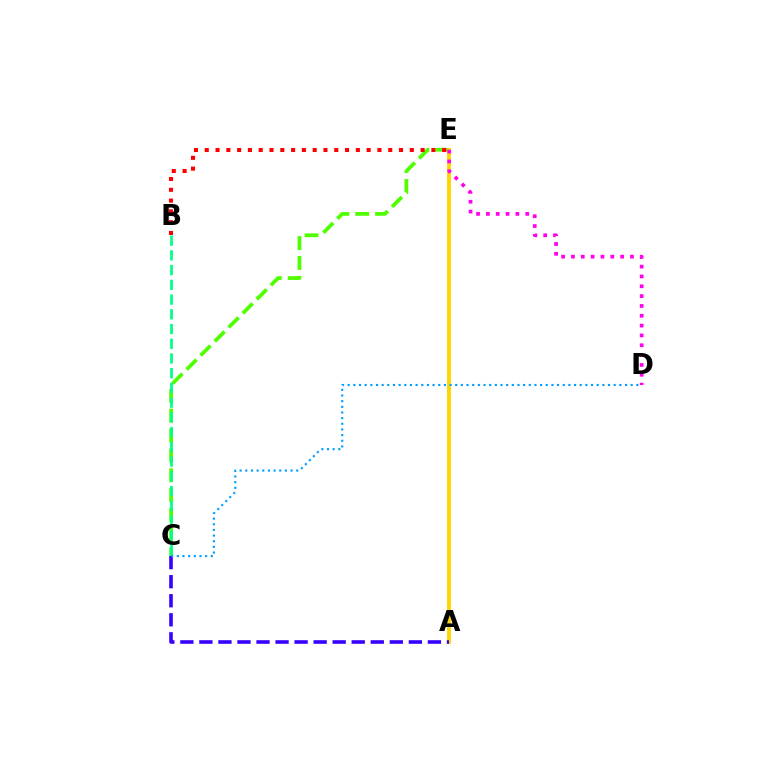{('C', 'E'): [{'color': '#4fff00', 'line_style': 'dashed', 'thickness': 2.7}], ('A', 'E'): [{'color': '#ffd500', 'line_style': 'solid', 'thickness': 2.77}], ('A', 'C'): [{'color': '#3700ff', 'line_style': 'dashed', 'thickness': 2.59}], ('B', 'E'): [{'color': '#ff0000', 'line_style': 'dotted', 'thickness': 2.93}], ('B', 'C'): [{'color': '#00ff86', 'line_style': 'dashed', 'thickness': 2.0}], ('D', 'E'): [{'color': '#ff00ed', 'line_style': 'dotted', 'thickness': 2.67}], ('C', 'D'): [{'color': '#009eff', 'line_style': 'dotted', 'thickness': 1.54}]}